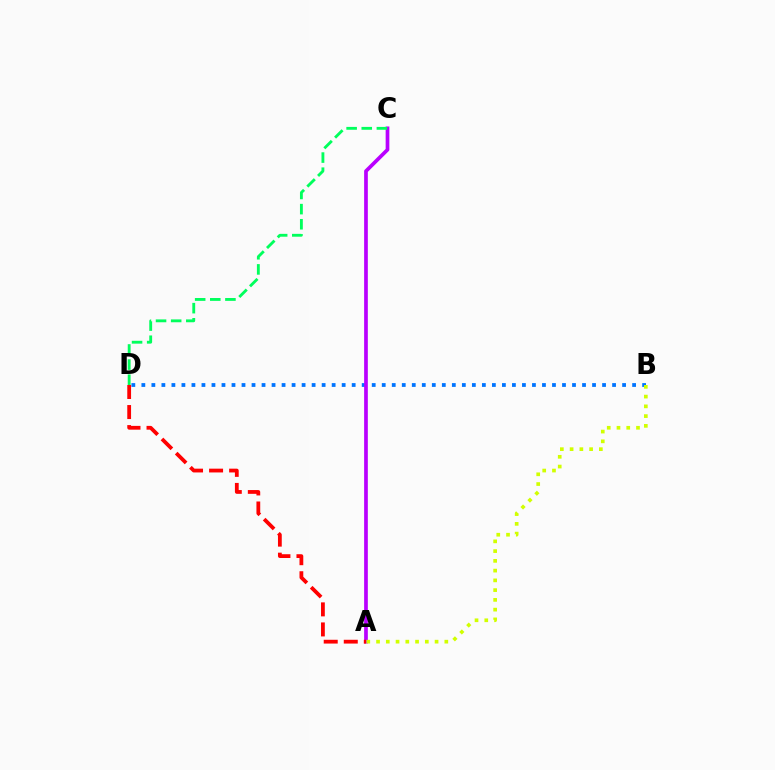{('B', 'D'): [{'color': '#0074ff', 'line_style': 'dotted', 'thickness': 2.72}], ('A', 'C'): [{'color': '#b900ff', 'line_style': 'solid', 'thickness': 2.66}], ('A', 'B'): [{'color': '#d1ff00', 'line_style': 'dotted', 'thickness': 2.65}], ('A', 'D'): [{'color': '#ff0000', 'line_style': 'dashed', 'thickness': 2.72}], ('C', 'D'): [{'color': '#00ff5c', 'line_style': 'dashed', 'thickness': 2.06}]}